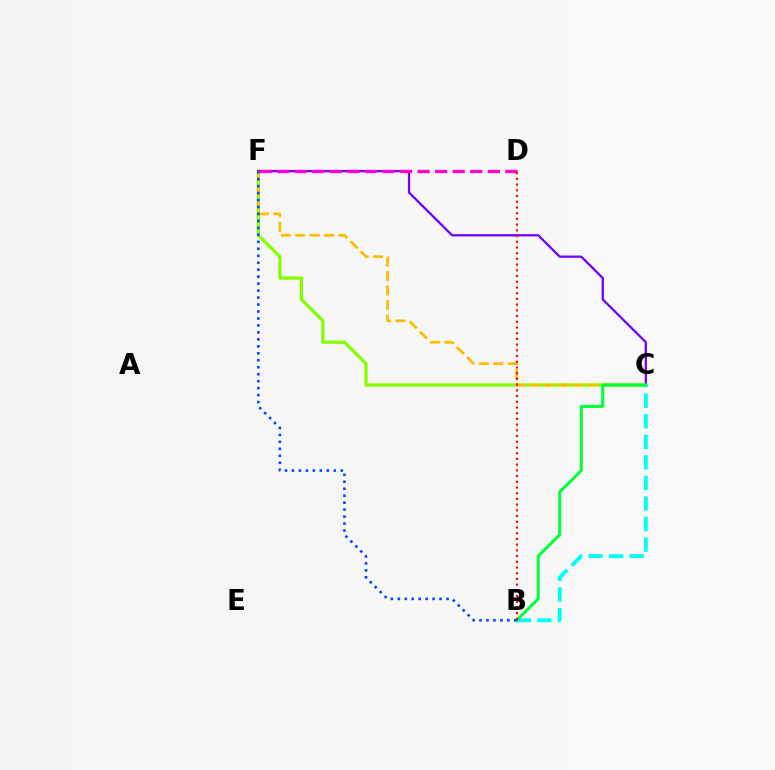{('C', 'F'): [{'color': '#84ff00', 'line_style': 'solid', 'thickness': 2.35}, {'color': '#7200ff', 'line_style': 'solid', 'thickness': 1.64}, {'color': '#ffbd00', 'line_style': 'dashed', 'thickness': 1.96}], ('B', 'C'): [{'color': '#00fff6', 'line_style': 'dashed', 'thickness': 2.79}, {'color': '#00ff39', 'line_style': 'solid', 'thickness': 2.19}], ('D', 'F'): [{'color': '#ff00cf', 'line_style': 'dashed', 'thickness': 2.39}], ('B', 'D'): [{'color': '#ff0000', 'line_style': 'dotted', 'thickness': 1.55}], ('B', 'F'): [{'color': '#004bff', 'line_style': 'dotted', 'thickness': 1.89}]}